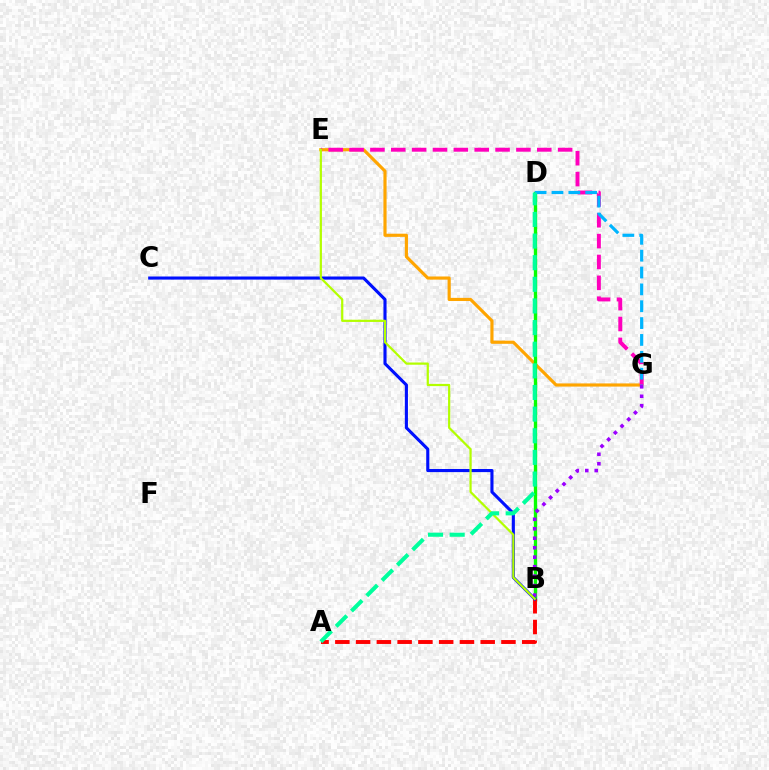{('E', 'G'): [{'color': '#ffa500', 'line_style': 'solid', 'thickness': 2.27}, {'color': '#ff00bd', 'line_style': 'dashed', 'thickness': 2.83}], ('B', 'D'): [{'color': '#08ff00', 'line_style': 'solid', 'thickness': 2.42}], ('A', 'B'): [{'color': '#ff0000', 'line_style': 'dashed', 'thickness': 2.82}], ('B', 'G'): [{'color': '#9b00ff', 'line_style': 'dotted', 'thickness': 2.57}], ('B', 'C'): [{'color': '#0010ff', 'line_style': 'solid', 'thickness': 2.24}], ('B', 'E'): [{'color': '#b3ff00', 'line_style': 'solid', 'thickness': 1.6}], ('D', 'G'): [{'color': '#00b5ff', 'line_style': 'dashed', 'thickness': 2.29}], ('A', 'D'): [{'color': '#00ff9d', 'line_style': 'dashed', 'thickness': 2.94}]}